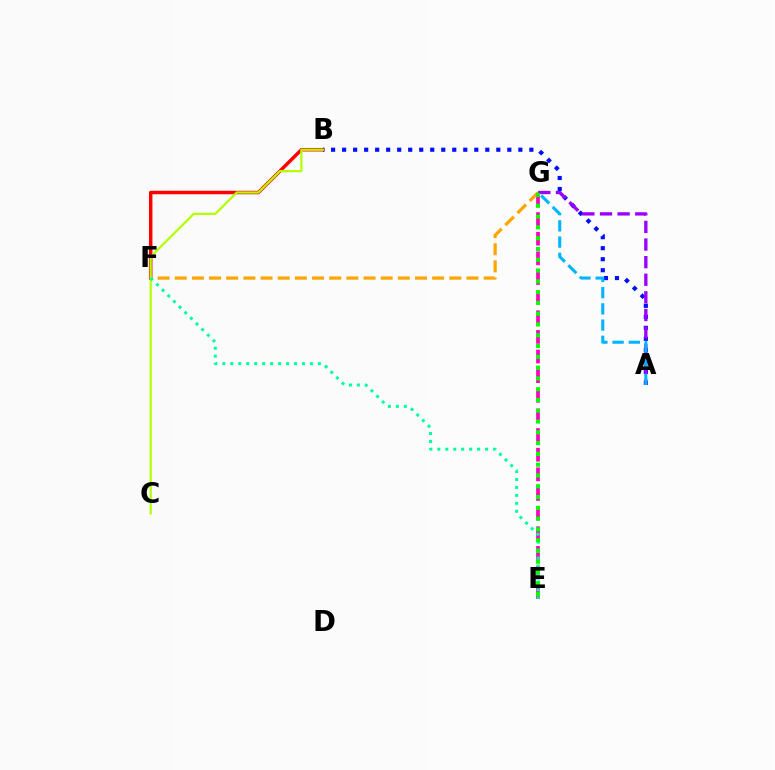{('B', 'F'): [{'color': '#ff0000', 'line_style': 'solid', 'thickness': 2.5}], ('A', 'B'): [{'color': '#0010ff', 'line_style': 'dotted', 'thickness': 2.99}], ('F', 'G'): [{'color': '#ffa500', 'line_style': 'dashed', 'thickness': 2.33}], ('E', 'G'): [{'color': '#ff00bd', 'line_style': 'dashed', 'thickness': 2.67}, {'color': '#08ff00', 'line_style': 'dotted', 'thickness': 2.93}], ('B', 'C'): [{'color': '#b3ff00', 'line_style': 'solid', 'thickness': 1.6}], ('A', 'G'): [{'color': '#9b00ff', 'line_style': 'dashed', 'thickness': 2.39}, {'color': '#00b5ff', 'line_style': 'dashed', 'thickness': 2.2}], ('E', 'F'): [{'color': '#00ff9d', 'line_style': 'dotted', 'thickness': 2.16}]}